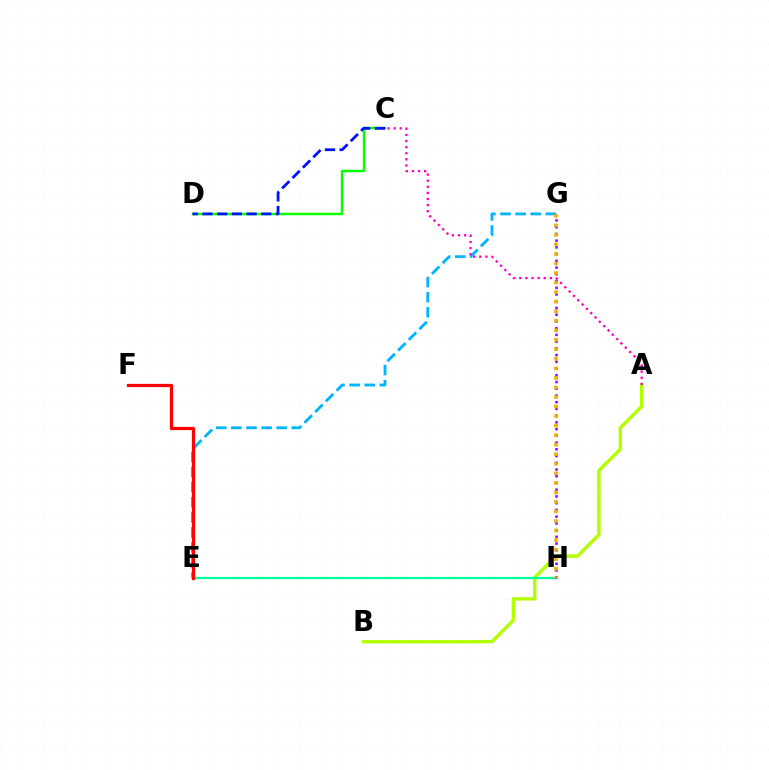{('E', 'G'): [{'color': '#00b5ff', 'line_style': 'dashed', 'thickness': 2.05}], ('A', 'B'): [{'color': '#b3ff00', 'line_style': 'solid', 'thickness': 2.45}], ('E', 'H'): [{'color': '#00ff9d', 'line_style': 'solid', 'thickness': 1.63}], ('C', 'D'): [{'color': '#08ff00', 'line_style': 'solid', 'thickness': 1.77}, {'color': '#0010ff', 'line_style': 'dashed', 'thickness': 2.0}], ('E', 'F'): [{'color': '#ff0000', 'line_style': 'solid', 'thickness': 2.32}], ('G', 'H'): [{'color': '#9b00ff', 'line_style': 'dotted', 'thickness': 1.83}, {'color': '#ffa500', 'line_style': 'dotted', 'thickness': 2.59}], ('A', 'C'): [{'color': '#ff00bd', 'line_style': 'dotted', 'thickness': 1.66}]}